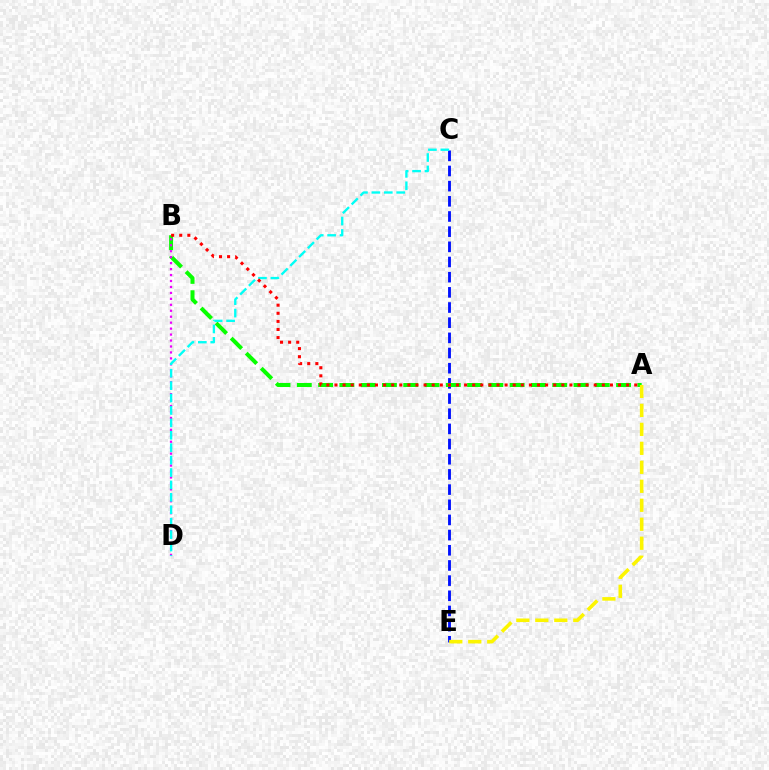{('C', 'E'): [{'color': '#0010ff', 'line_style': 'dashed', 'thickness': 2.06}], ('A', 'B'): [{'color': '#08ff00', 'line_style': 'dashed', 'thickness': 2.89}, {'color': '#ff0000', 'line_style': 'dotted', 'thickness': 2.2}], ('B', 'D'): [{'color': '#ee00ff', 'line_style': 'dotted', 'thickness': 1.62}], ('C', 'D'): [{'color': '#00fff6', 'line_style': 'dashed', 'thickness': 1.69}], ('A', 'E'): [{'color': '#fcf500', 'line_style': 'dashed', 'thickness': 2.58}]}